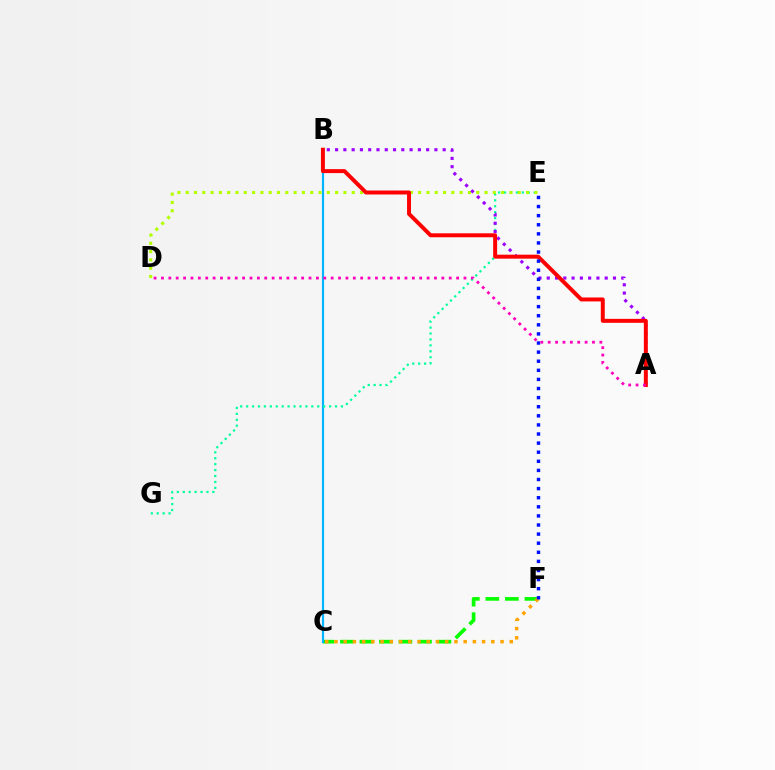{('C', 'F'): [{'color': '#08ff00', 'line_style': 'dashed', 'thickness': 2.65}, {'color': '#ffa500', 'line_style': 'dotted', 'thickness': 2.51}], ('B', 'C'): [{'color': '#00b5ff', 'line_style': 'solid', 'thickness': 1.58}], ('E', 'G'): [{'color': '#00ff9d', 'line_style': 'dotted', 'thickness': 1.61}], ('D', 'E'): [{'color': '#b3ff00', 'line_style': 'dotted', 'thickness': 2.26}], ('A', 'B'): [{'color': '#9b00ff', 'line_style': 'dotted', 'thickness': 2.25}, {'color': '#ff0000', 'line_style': 'solid', 'thickness': 2.85}], ('E', 'F'): [{'color': '#0010ff', 'line_style': 'dotted', 'thickness': 2.47}], ('A', 'D'): [{'color': '#ff00bd', 'line_style': 'dotted', 'thickness': 2.0}]}